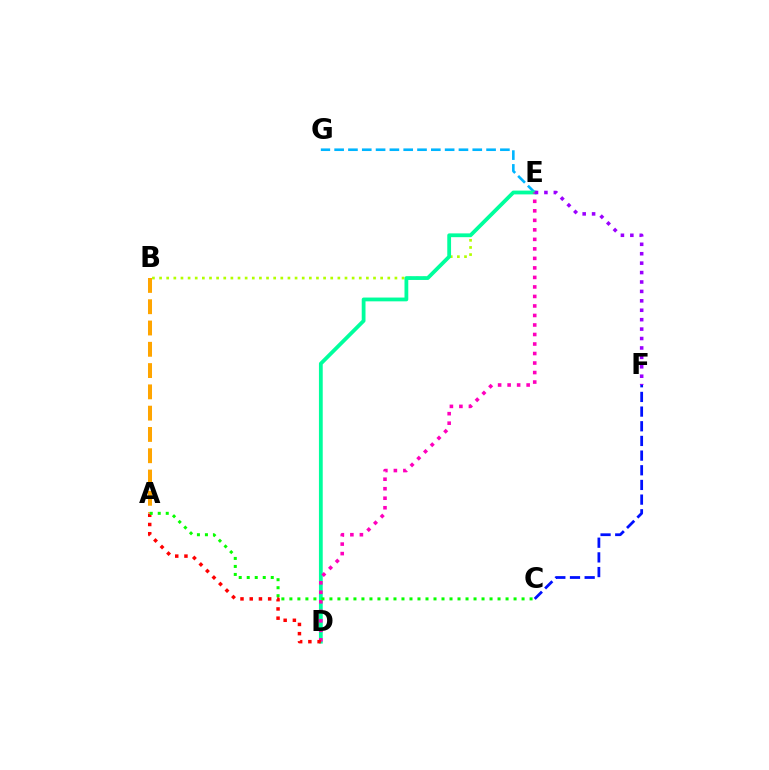{('B', 'E'): [{'color': '#b3ff00', 'line_style': 'dotted', 'thickness': 1.94}], ('E', 'G'): [{'color': '#00b5ff', 'line_style': 'dashed', 'thickness': 1.88}], ('C', 'F'): [{'color': '#0010ff', 'line_style': 'dashed', 'thickness': 1.99}], ('D', 'E'): [{'color': '#00ff9d', 'line_style': 'solid', 'thickness': 2.73}, {'color': '#ff00bd', 'line_style': 'dotted', 'thickness': 2.58}], ('A', 'B'): [{'color': '#ffa500', 'line_style': 'dashed', 'thickness': 2.89}], ('A', 'D'): [{'color': '#ff0000', 'line_style': 'dotted', 'thickness': 2.51}], ('A', 'C'): [{'color': '#08ff00', 'line_style': 'dotted', 'thickness': 2.18}], ('E', 'F'): [{'color': '#9b00ff', 'line_style': 'dotted', 'thickness': 2.56}]}